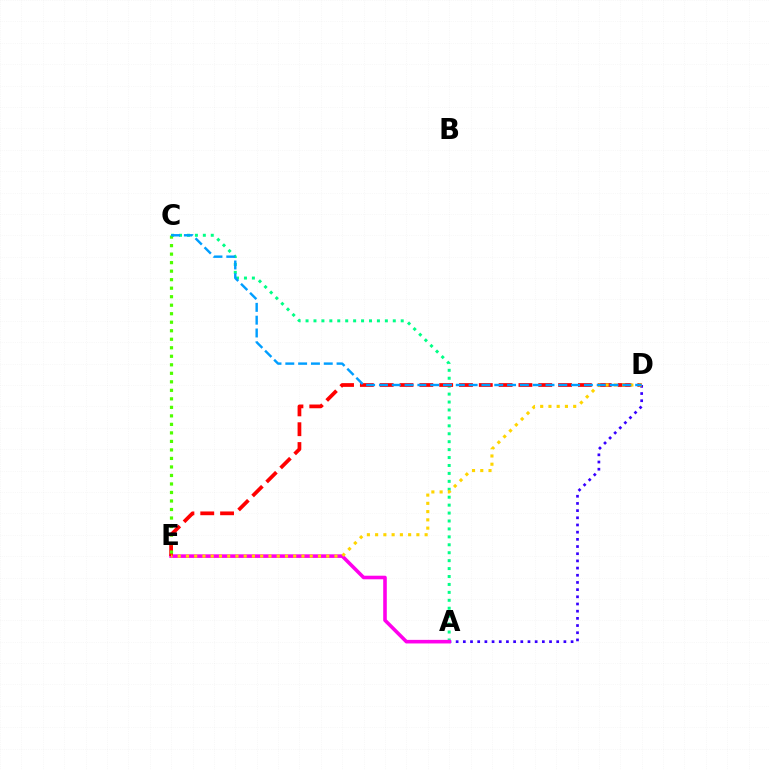{('A', 'C'): [{'color': '#00ff86', 'line_style': 'dotted', 'thickness': 2.15}], ('A', 'D'): [{'color': '#3700ff', 'line_style': 'dotted', 'thickness': 1.95}], ('A', 'E'): [{'color': '#ff00ed', 'line_style': 'solid', 'thickness': 2.58}], ('D', 'E'): [{'color': '#ff0000', 'line_style': 'dashed', 'thickness': 2.69}, {'color': '#ffd500', 'line_style': 'dotted', 'thickness': 2.24}], ('C', 'E'): [{'color': '#4fff00', 'line_style': 'dotted', 'thickness': 2.31}], ('C', 'D'): [{'color': '#009eff', 'line_style': 'dashed', 'thickness': 1.74}]}